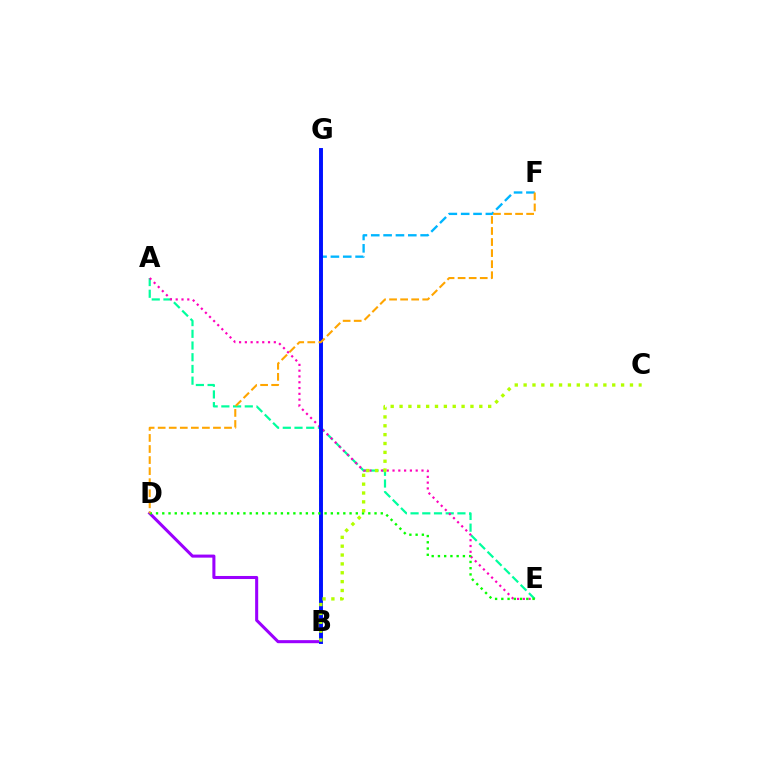{('B', 'G'): [{'color': '#ff0000', 'line_style': 'dotted', 'thickness': 1.68}, {'color': '#0010ff', 'line_style': 'solid', 'thickness': 2.82}], ('A', 'E'): [{'color': '#00ff9d', 'line_style': 'dashed', 'thickness': 1.59}, {'color': '#ff00bd', 'line_style': 'dotted', 'thickness': 1.57}], ('B', 'F'): [{'color': '#00b5ff', 'line_style': 'dashed', 'thickness': 1.68}], ('B', 'D'): [{'color': '#9b00ff', 'line_style': 'solid', 'thickness': 2.2}], ('D', 'E'): [{'color': '#08ff00', 'line_style': 'dotted', 'thickness': 1.7}], ('D', 'F'): [{'color': '#ffa500', 'line_style': 'dashed', 'thickness': 1.5}], ('B', 'C'): [{'color': '#b3ff00', 'line_style': 'dotted', 'thickness': 2.41}]}